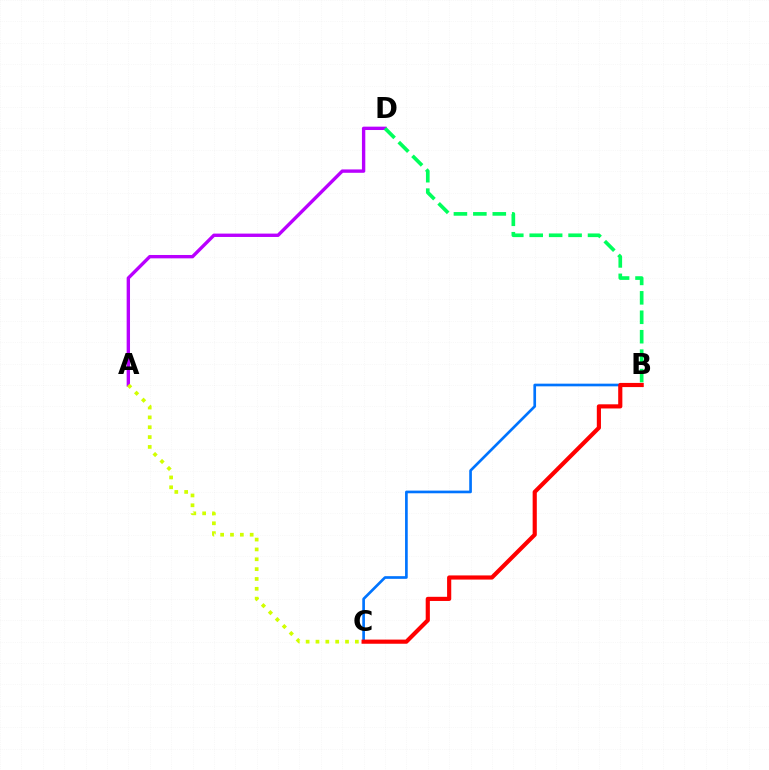{('A', 'D'): [{'color': '#b900ff', 'line_style': 'solid', 'thickness': 2.42}], ('B', 'C'): [{'color': '#0074ff', 'line_style': 'solid', 'thickness': 1.92}, {'color': '#ff0000', 'line_style': 'solid', 'thickness': 2.99}], ('B', 'D'): [{'color': '#00ff5c', 'line_style': 'dashed', 'thickness': 2.64}], ('A', 'C'): [{'color': '#d1ff00', 'line_style': 'dotted', 'thickness': 2.68}]}